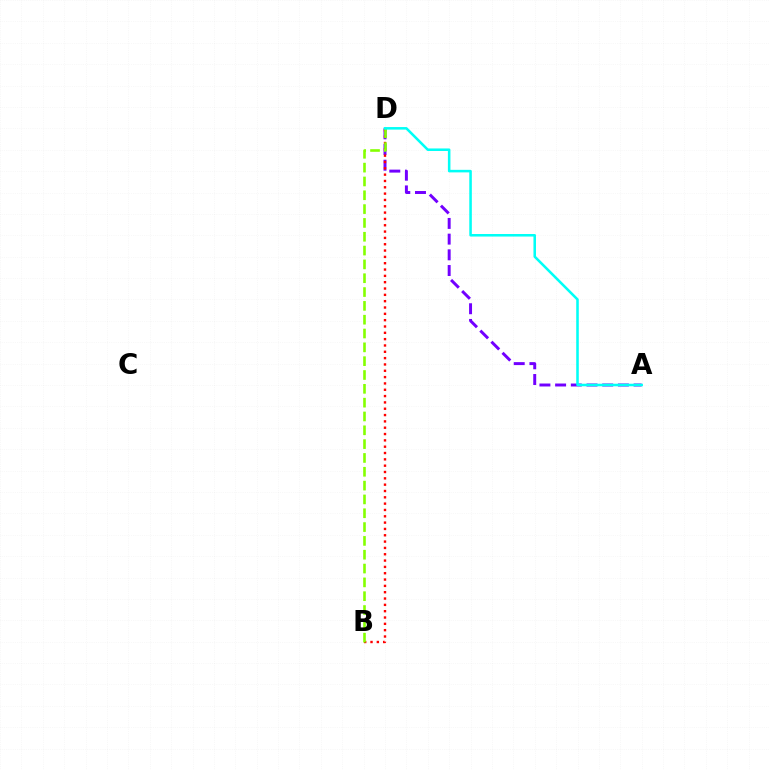{('A', 'D'): [{'color': '#7200ff', 'line_style': 'dashed', 'thickness': 2.13}, {'color': '#00fff6', 'line_style': 'solid', 'thickness': 1.84}], ('B', 'D'): [{'color': '#ff0000', 'line_style': 'dotted', 'thickness': 1.72}, {'color': '#84ff00', 'line_style': 'dashed', 'thickness': 1.88}]}